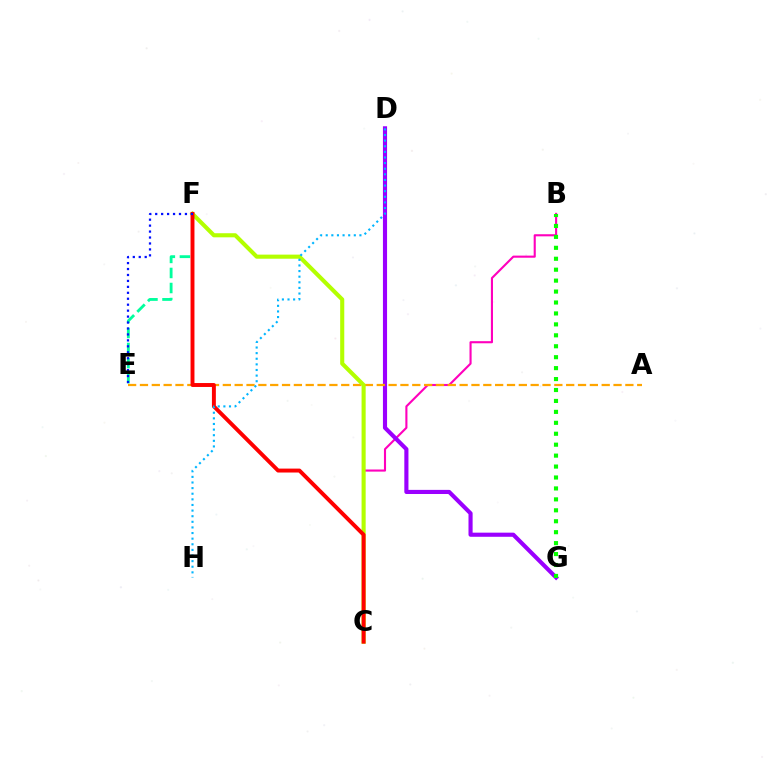{('B', 'C'): [{'color': '#ff00bd', 'line_style': 'solid', 'thickness': 1.52}], ('E', 'F'): [{'color': '#00ff9d', 'line_style': 'dashed', 'thickness': 2.04}, {'color': '#0010ff', 'line_style': 'dotted', 'thickness': 1.62}], ('D', 'G'): [{'color': '#9b00ff', 'line_style': 'solid', 'thickness': 2.97}], ('B', 'G'): [{'color': '#08ff00', 'line_style': 'dotted', 'thickness': 2.97}], ('A', 'E'): [{'color': '#ffa500', 'line_style': 'dashed', 'thickness': 1.61}], ('C', 'F'): [{'color': '#b3ff00', 'line_style': 'solid', 'thickness': 2.95}, {'color': '#ff0000', 'line_style': 'solid', 'thickness': 2.83}], ('D', 'H'): [{'color': '#00b5ff', 'line_style': 'dotted', 'thickness': 1.53}]}